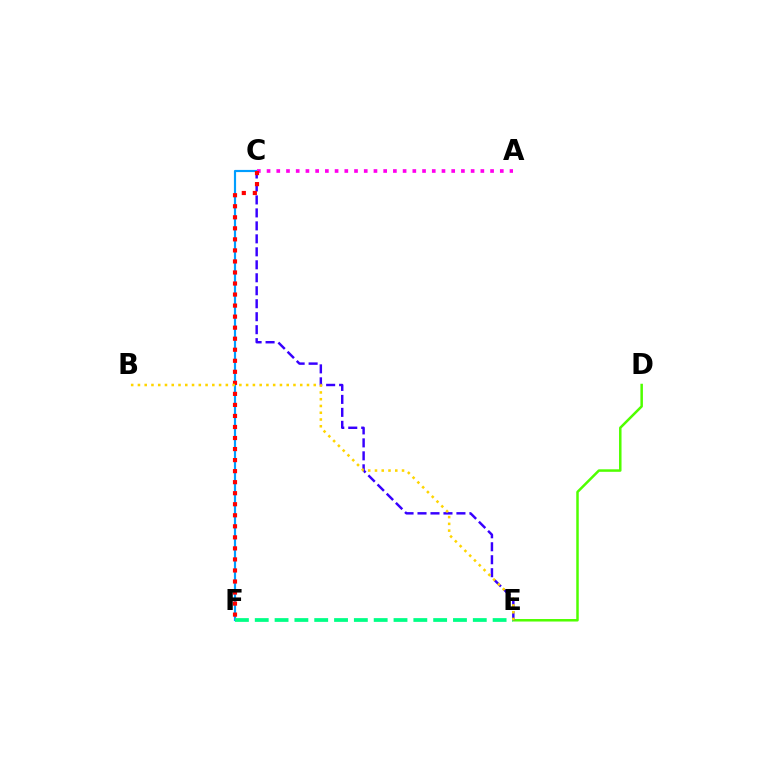{('C', 'F'): [{'color': '#009eff', 'line_style': 'solid', 'thickness': 1.57}, {'color': '#ff0000', 'line_style': 'dotted', 'thickness': 3.0}], ('D', 'E'): [{'color': '#4fff00', 'line_style': 'solid', 'thickness': 1.8}], ('A', 'C'): [{'color': '#ff00ed', 'line_style': 'dotted', 'thickness': 2.64}], ('C', 'E'): [{'color': '#3700ff', 'line_style': 'dashed', 'thickness': 1.76}], ('E', 'F'): [{'color': '#00ff86', 'line_style': 'dashed', 'thickness': 2.69}], ('B', 'E'): [{'color': '#ffd500', 'line_style': 'dotted', 'thickness': 1.84}]}